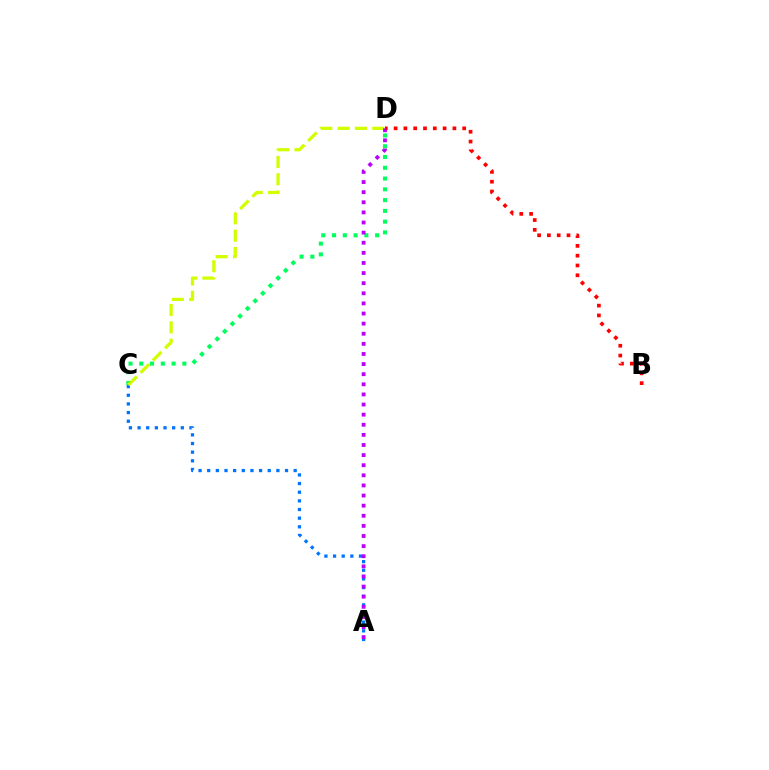{('A', 'C'): [{'color': '#0074ff', 'line_style': 'dotted', 'thickness': 2.35}], ('C', 'D'): [{'color': '#00ff5c', 'line_style': 'dotted', 'thickness': 2.93}, {'color': '#d1ff00', 'line_style': 'dashed', 'thickness': 2.35}], ('A', 'D'): [{'color': '#b900ff', 'line_style': 'dotted', 'thickness': 2.75}], ('B', 'D'): [{'color': '#ff0000', 'line_style': 'dotted', 'thickness': 2.66}]}